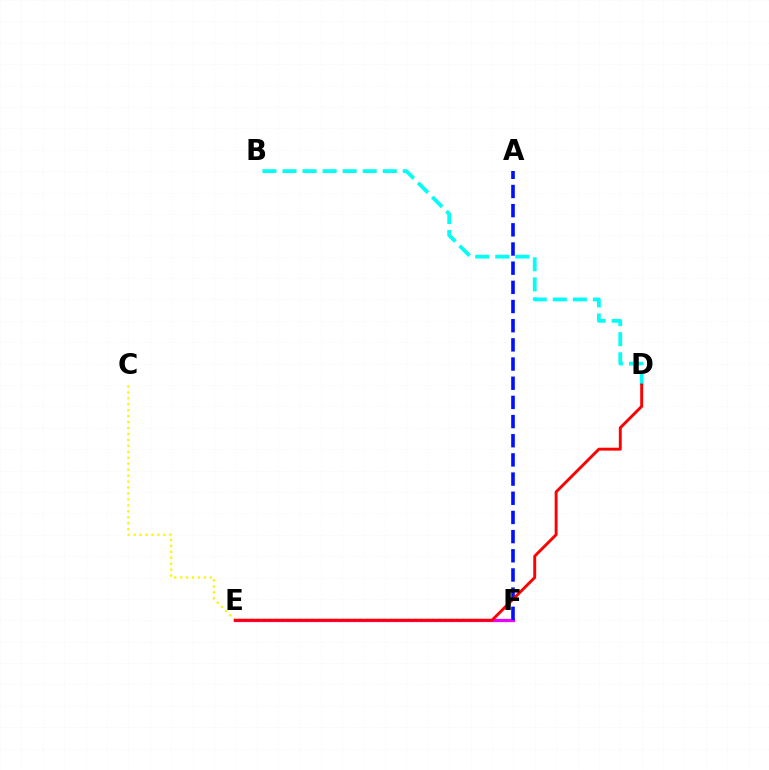{('C', 'E'): [{'color': '#fcf500', 'line_style': 'dotted', 'thickness': 1.62}], ('E', 'F'): [{'color': '#08ff00', 'line_style': 'dotted', 'thickness': 1.64}, {'color': '#ee00ff', 'line_style': 'solid', 'thickness': 2.31}], ('B', 'D'): [{'color': '#00fff6', 'line_style': 'dashed', 'thickness': 2.72}], ('A', 'F'): [{'color': '#0010ff', 'line_style': 'dashed', 'thickness': 2.6}], ('D', 'E'): [{'color': '#ff0000', 'line_style': 'solid', 'thickness': 2.09}]}